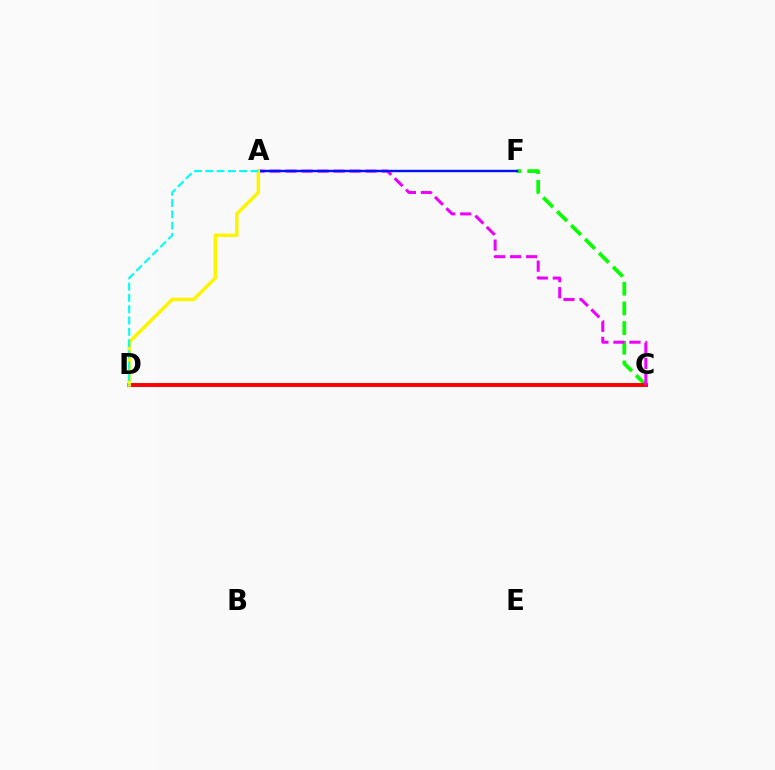{('C', 'F'): [{'color': '#08ff00', 'line_style': 'dashed', 'thickness': 2.67}], ('C', 'D'): [{'color': '#ff0000', 'line_style': 'solid', 'thickness': 2.84}], ('A', 'C'): [{'color': '#ee00ff', 'line_style': 'dashed', 'thickness': 2.18}], ('A', 'F'): [{'color': '#0010ff', 'line_style': 'solid', 'thickness': 1.72}], ('A', 'D'): [{'color': '#fcf500', 'line_style': 'solid', 'thickness': 2.5}, {'color': '#00fff6', 'line_style': 'dashed', 'thickness': 1.53}]}